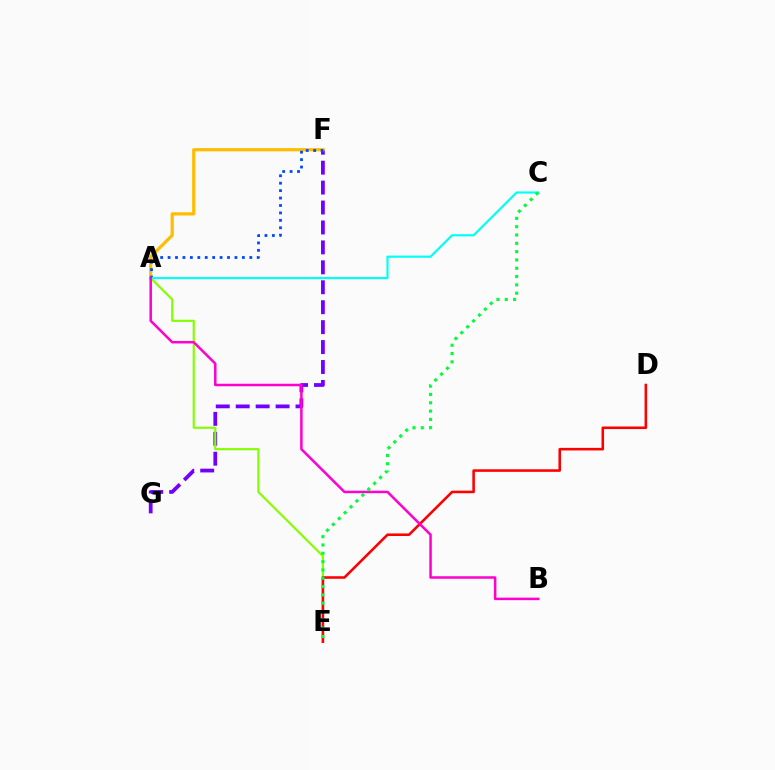{('F', 'G'): [{'color': '#7200ff', 'line_style': 'dashed', 'thickness': 2.71}], ('A', 'F'): [{'color': '#ffbd00', 'line_style': 'solid', 'thickness': 2.33}, {'color': '#004bff', 'line_style': 'dotted', 'thickness': 2.02}], ('A', 'E'): [{'color': '#84ff00', 'line_style': 'solid', 'thickness': 1.56}], ('A', 'C'): [{'color': '#00fff6', 'line_style': 'solid', 'thickness': 1.55}], ('D', 'E'): [{'color': '#ff0000', 'line_style': 'solid', 'thickness': 1.85}], ('A', 'B'): [{'color': '#ff00cf', 'line_style': 'solid', 'thickness': 1.8}], ('C', 'E'): [{'color': '#00ff39', 'line_style': 'dotted', 'thickness': 2.26}]}